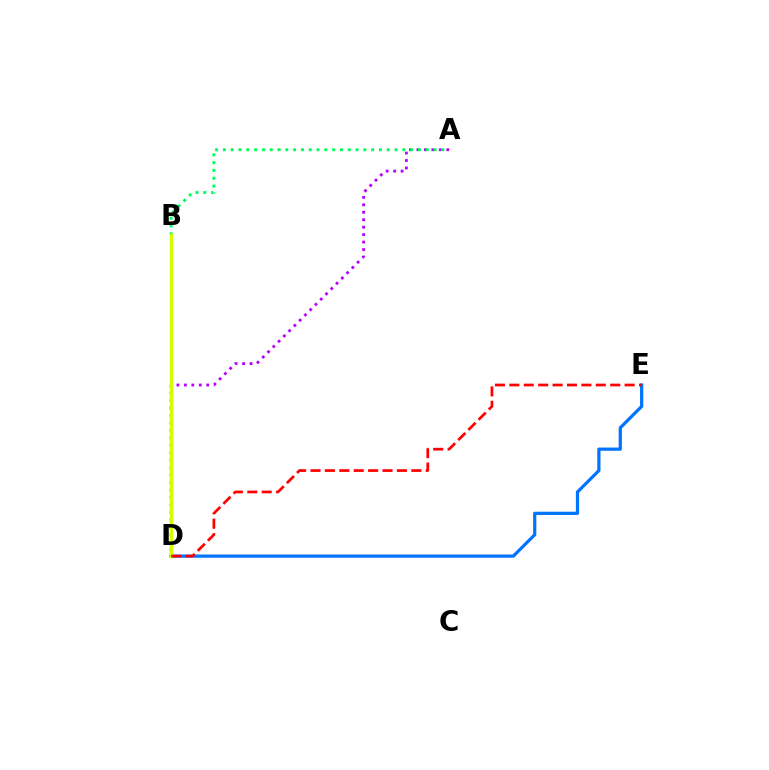{('A', 'D'): [{'color': '#b900ff', 'line_style': 'dotted', 'thickness': 2.03}], ('A', 'B'): [{'color': '#00ff5c', 'line_style': 'dotted', 'thickness': 2.12}], ('D', 'E'): [{'color': '#0074ff', 'line_style': 'solid', 'thickness': 2.32}, {'color': '#ff0000', 'line_style': 'dashed', 'thickness': 1.96}], ('B', 'D'): [{'color': '#d1ff00', 'line_style': 'solid', 'thickness': 2.49}]}